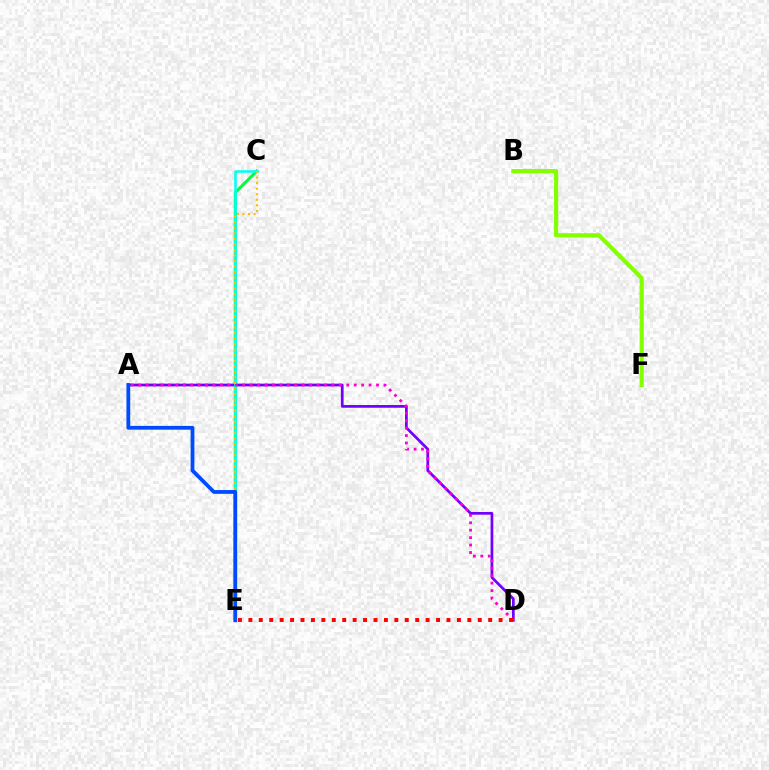{('C', 'E'): [{'color': '#00ff39', 'line_style': 'solid', 'thickness': 2.16}, {'color': '#00fff6', 'line_style': 'solid', 'thickness': 1.83}, {'color': '#ffbd00', 'line_style': 'dotted', 'thickness': 1.51}], ('A', 'D'): [{'color': '#7200ff', 'line_style': 'solid', 'thickness': 1.96}, {'color': '#ff00cf', 'line_style': 'dotted', 'thickness': 2.02}], ('B', 'F'): [{'color': '#84ff00', 'line_style': 'solid', 'thickness': 2.99}], ('D', 'E'): [{'color': '#ff0000', 'line_style': 'dotted', 'thickness': 2.83}], ('A', 'E'): [{'color': '#004bff', 'line_style': 'solid', 'thickness': 2.73}]}